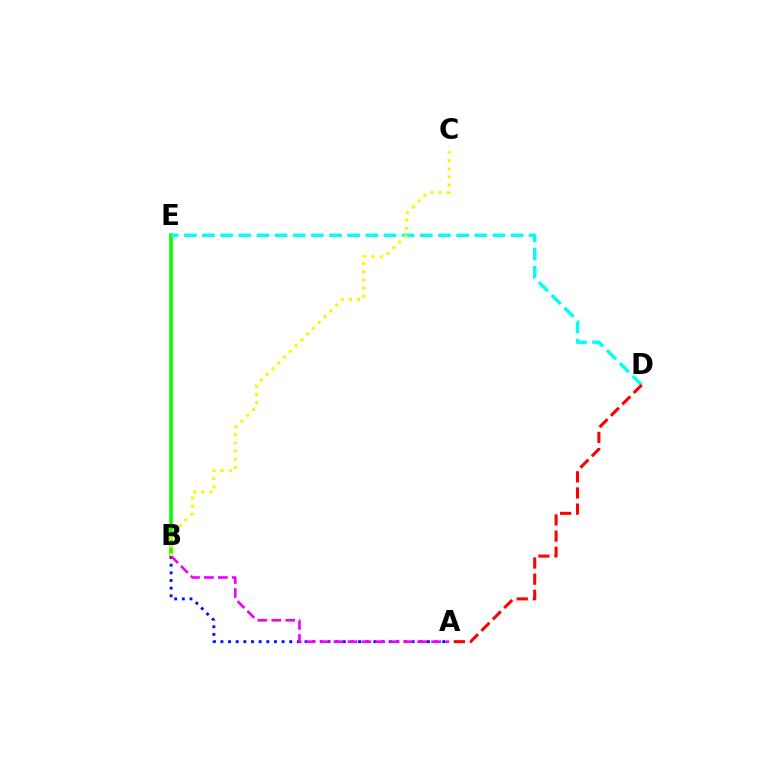{('B', 'E'): [{'color': '#08ff00', 'line_style': 'solid', 'thickness': 2.61}], ('D', 'E'): [{'color': '#00fff6', 'line_style': 'dashed', 'thickness': 2.47}], ('A', 'B'): [{'color': '#0010ff', 'line_style': 'dotted', 'thickness': 2.08}, {'color': '#ee00ff', 'line_style': 'dashed', 'thickness': 1.89}], ('B', 'C'): [{'color': '#fcf500', 'line_style': 'dotted', 'thickness': 2.22}], ('A', 'D'): [{'color': '#ff0000', 'line_style': 'dashed', 'thickness': 2.19}]}